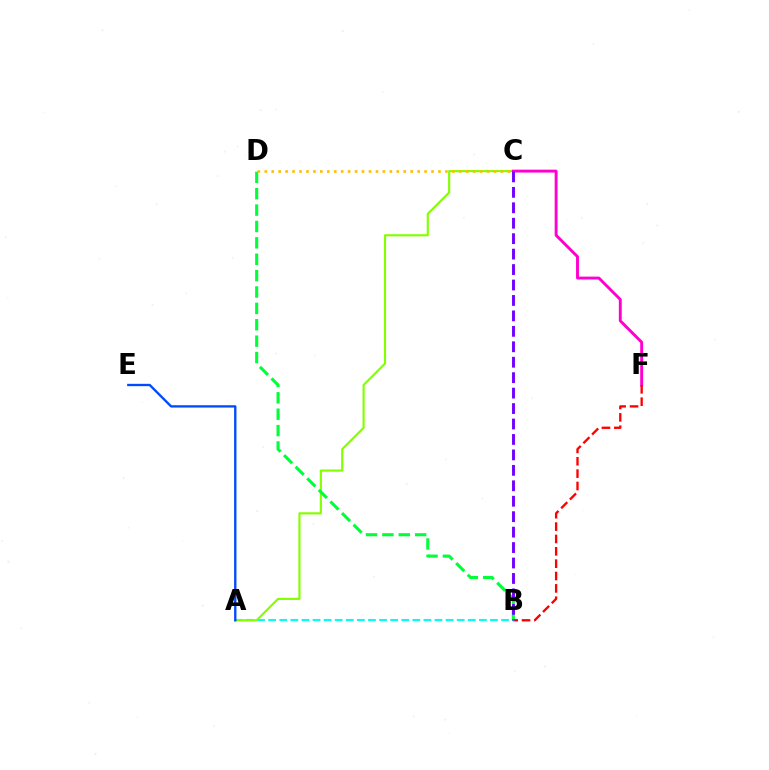{('A', 'B'): [{'color': '#00fff6', 'line_style': 'dashed', 'thickness': 1.51}], ('A', 'C'): [{'color': '#84ff00', 'line_style': 'solid', 'thickness': 1.55}], ('C', 'F'): [{'color': '#ff00cf', 'line_style': 'solid', 'thickness': 2.09}], ('B', 'F'): [{'color': '#ff0000', 'line_style': 'dashed', 'thickness': 1.68}], ('B', 'D'): [{'color': '#00ff39', 'line_style': 'dashed', 'thickness': 2.23}], ('A', 'E'): [{'color': '#004bff', 'line_style': 'solid', 'thickness': 1.69}], ('C', 'D'): [{'color': '#ffbd00', 'line_style': 'dotted', 'thickness': 1.89}], ('B', 'C'): [{'color': '#7200ff', 'line_style': 'dashed', 'thickness': 2.1}]}